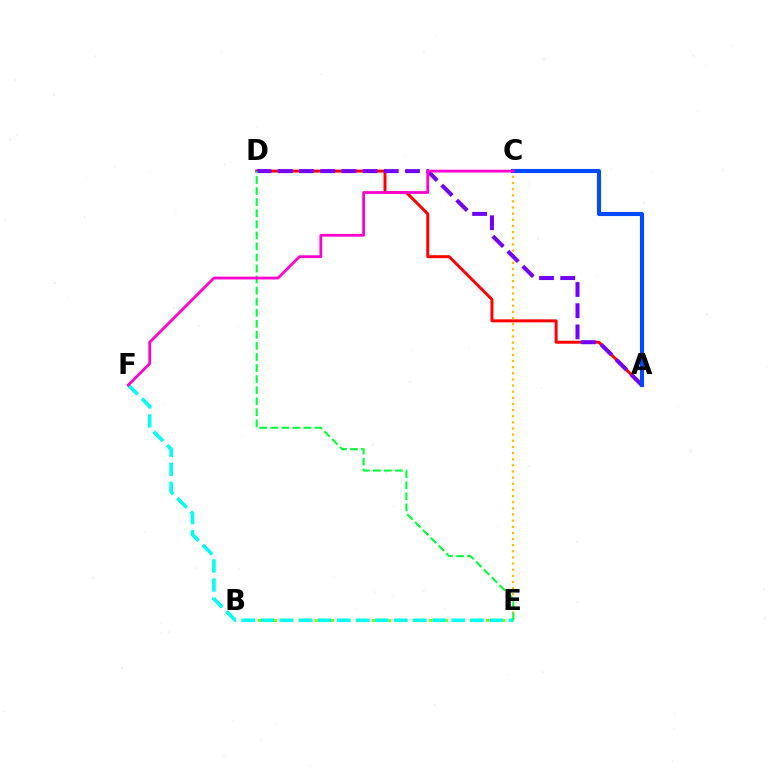{('A', 'D'): [{'color': '#ff0000', 'line_style': 'solid', 'thickness': 2.14}, {'color': '#7200ff', 'line_style': 'dashed', 'thickness': 2.88}], ('C', 'E'): [{'color': '#ffbd00', 'line_style': 'dotted', 'thickness': 1.67}], ('B', 'E'): [{'color': '#84ff00', 'line_style': 'dotted', 'thickness': 2.21}], ('E', 'F'): [{'color': '#00fff6', 'line_style': 'dashed', 'thickness': 2.59}], ('D', 'E'): [{'color': '#00ff39', 'line_style': 'dashed', 'thickness': 1.5}], ('A', 'C'): [{'color': '#004bff', 'line_style': 'solid', 'thickness': 2.96}], ('C', 'F'): [{'color': '#ff00cf', 'line_style': 'solid', 'thickness': 2.0}]}